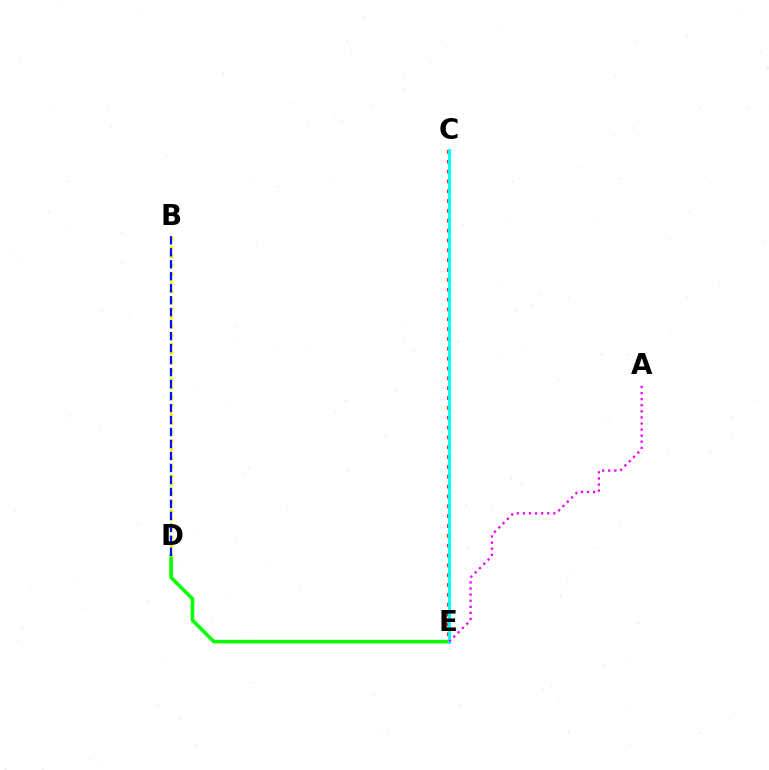{('D', 'E'): [{'color': '#08ff00', 'line_style': 'solid', 'thickness': 2.59}], ('C', 'E'): [{'color': '#ff0000', 'line_style': 'dotted', 'thickness': 2.68}, {'color': '#00fff6', 'line_style': 'solid', 'thickness': 2.07}], ('A', 'E'): [{'color': '#ee00ff', 'line_style': 'dotted', 'thickness': 1.65}], ('B', 'D'): [{'color': '#fcf500', 'line_style': 'dotted', 'thickness': 2.38}, {'color': '#0010ff', 'line_style': 'dashed', 'thickness': 1.63}]}